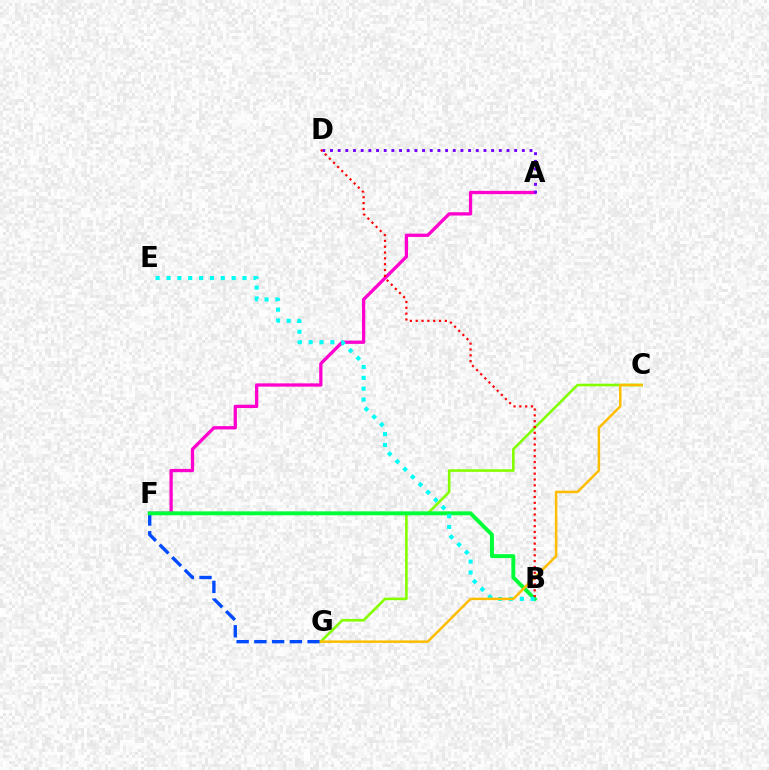{('A', 'F'): [{'color': '#ff00cf', 'line_style': 'solid', 'thickness': 2.37}], ('C', 'G'): [{'color': '#84ff00', 'line_style': 'solid', 'thickness': 1.87}, {'color': '#ffbd00', 'line_style': 'solid', 'thickness': 1.8}], ('F', 'G'): [{'color': '#004bff', 'line_style': 'dashed', 'thickness': 2.41}], ('A', 'D'): [{'color': '#7200ff', 'line_style': 'dotted', 'thickness': 2.09}], ('B', 'F'): [{'color': '#00ff39', 'line_style': 'solid', 'thickness': 2.84}], ('B', 'E'): [{'color': '#00fff6', 'line_style': 'dotted', 'thickness': 2.95}], ('B', 'D'): [{'color': '#ff0000', 'line_style': 'dotted', 'thickness': 1.58}]}